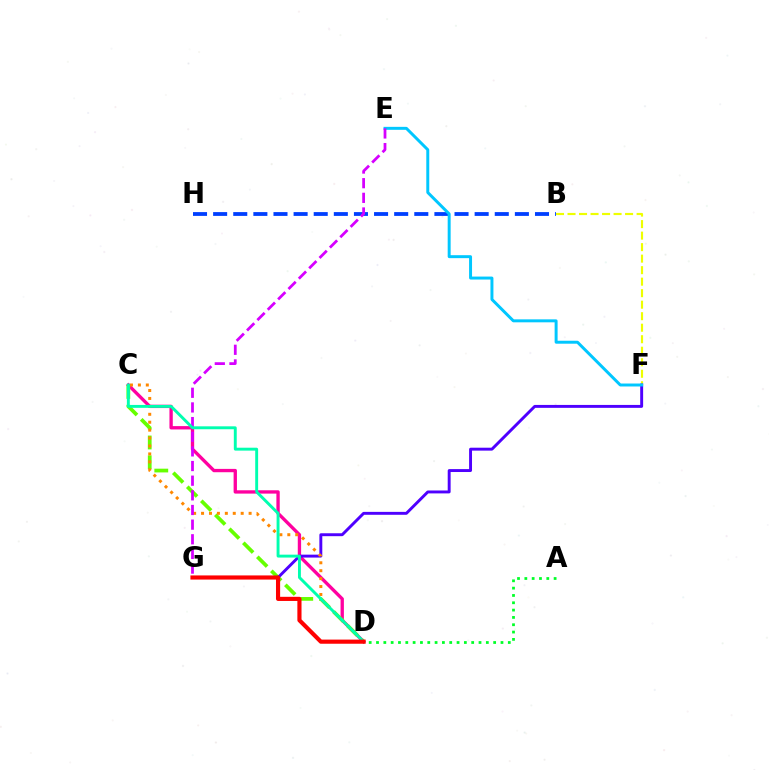{('B', 'H'): [{'color': '#003fff', 'line_style': 'dashed', 'thickness': 2.73}], ('C', 'D'): [{'color': '#ff00a0', 'line_style': 'solid', 'thickness': 2.4}, {'color': '#66ff00', 'line_style': 'dashed', 'thickness': 2.69}, {'color': '#ff8800', 'line_style': 'dotted', 'thickness': 2.15}, {'color': '#00ffaf', 'line_style': 'solid', 'thickness': 2.1}], ('B', 'F'): [{'color': '#eeff00', 'line_style': 'dashed', 'thickness': 1.56}], ('F', 'G'): [{'color': '#4f00ff', 'line_style': 'solid', 'thickness': 2.1}], ('E', 'F'): [{'color': '#00c7ff', 'line_style': 'solid', 'thickness': 2.13}], ('E', 'G'): [{'color': '#d600ff', 'line_style': 'dashed', 'thickness': 1.99}], ('D', 'G'): [{'color': '#ff0000', 'line_style': 'solid', 'thickness': 2.98}], ('A', 'D'): [{'color': '#00ff27', 'line_style': 'dotted', 'thickness': 1.99}]}